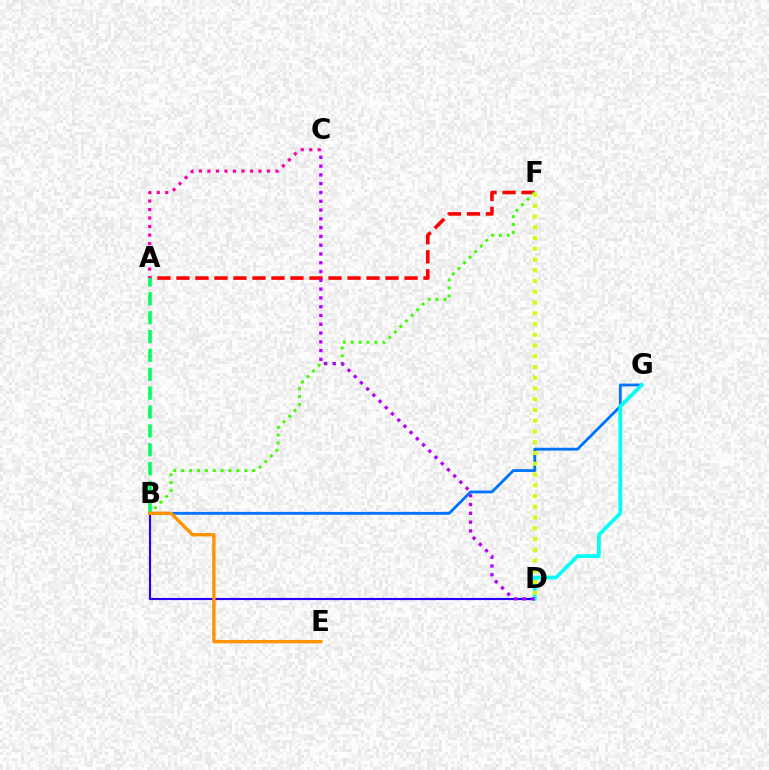{('B', 'G'): [{'color': '#0074ff', 'line_style': 'solid', 'thickness': 2.05}], ('A', 'F'): [{'color': '#ff0000', 'line_style': 'dashed', 'thickness': 2.58}], ('B', 'D'): [{'color': '#2500ff', 'line_style': 'solid', 'thickness': 1.54}], ('A', 'B'): [{'color': '#00ff5c', 'line_style': 'dashed', 'thickness': 2.56}], ('B', 'F'): [{'color': '#3dff00', 'line_style': 'dotted', 'thickness': 2.14}], ('D', 'G'): [{'color': '#00fff6', 'line_style': 'solid', 'thickness': 2.68}], ('C', 'D'): [{'color': '#b900ff', 'line_style': 'dotted', 'thickness': 2.39}], ('B', 'E'): [{'color': '#ff9400', 'line_style': 'solid', 'thickness': 2.42}], ('D', 'F'): [{'color': '#d1ff00', 'line_style': 'dotted', 'thickness': 2.92}], ('A', 'C'): [{'color': '#ff00ac', 'line_style': 'dotted', 'thickness': 2.31}]}